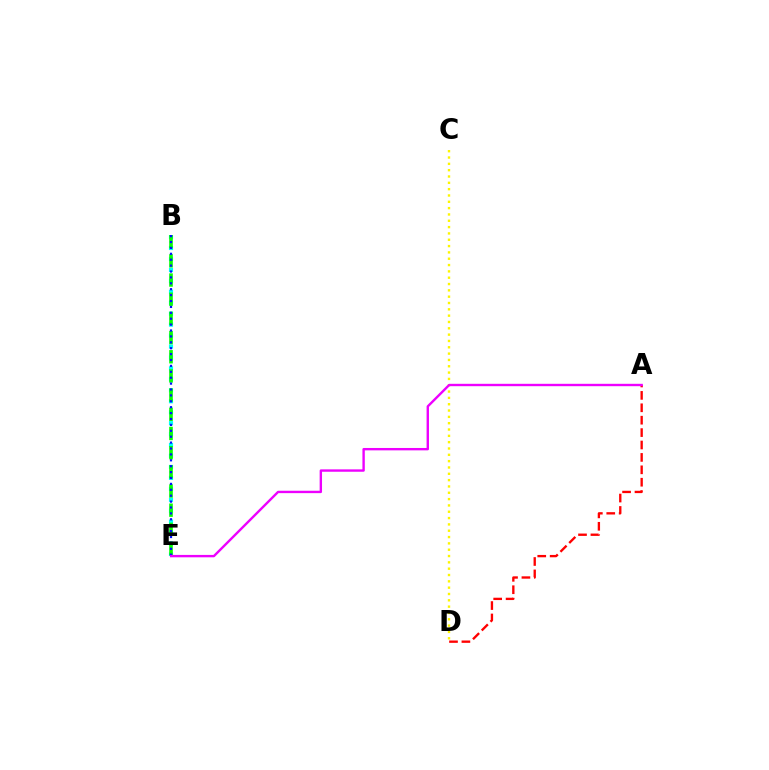{('B', 'E'): [{'color': '#00fff6', 'line_style': 'dotted', 'thickness': 2.97}, {'color': '#08ff00', 'line_style': 'dashed', 'thickness': 2.61}, {'color': '#0010ff', 'line_style': 'dotted', 'thickness': 1.6}], ('A', 'D'): [{'color': '#ff0000', 'line_style': 'dashed', 'thickness': 1.69}], ('C', 'D'): [{'color': '#fcf500', 'line_style': 'dotted', 'thickness': 1.72}], ('A', 'E'): [{'color': '#ee00ff', 'line_style': 'solid', 'thickness': 1.72}]}